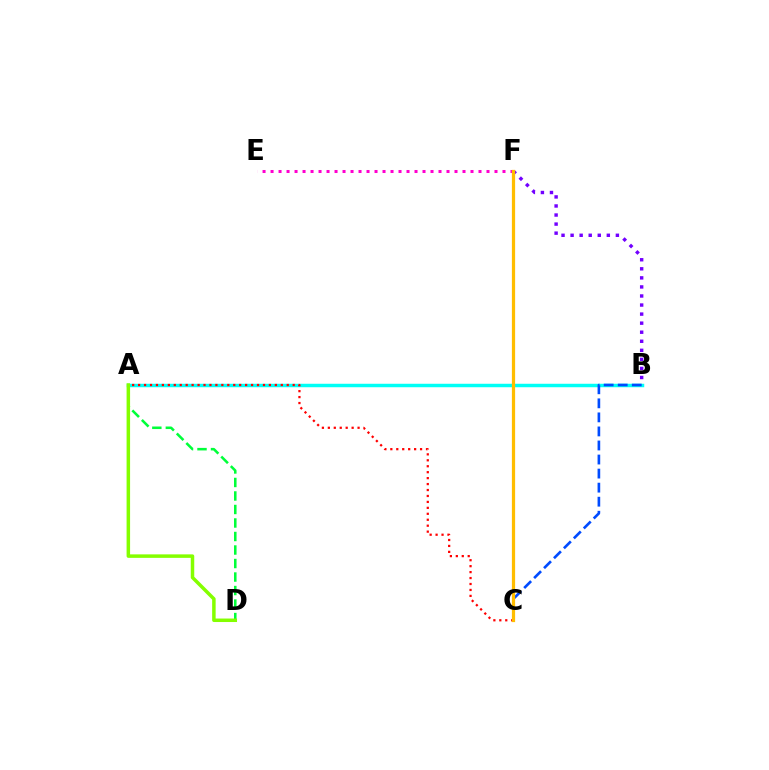{('B', 'F'): [{'color': '#7200ff', 'line_style': 'dotted', 'thickness': 2.46}], ('E', 'F'): [{'color': '#ff00cf', 'line_style': 'dotted', 'thickness': 2.17}], ('A', 'D'): [{'color': '#00ff39', 'line_style': 'dashed', 'thickness': 1.84}, {'color': '#84ff00', 'line_style': 'solid', 'thickness': 2.52}], ('A', 'B'): [{'color': '#00fff6', 'line_style': 'solid', 'thickness': 2.49}], ('A', 'C'): [{'color': '#ff0000', 'line_style': 'dotted', 'thickness': 1.62}], ('B', 'C'): [{'color': '#004bff', 'line_style': 'dashed', 'thickness': 1.91}], ('C', 'F'): [{'color': '#ffbd00', 'line_style': 'solid', 'thickness': 2.33}]}